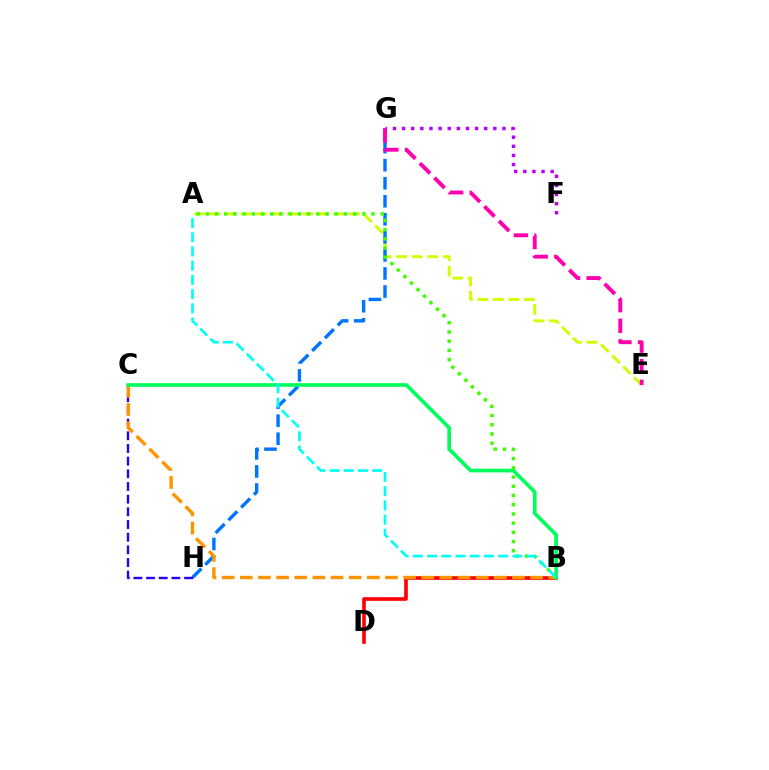{('A', 'E'): [{'color': '#d1ff00', 'line_style': 'dashed', 'thickness': 2.1}], ('G', 'H'): [{'color': '#0074ff', 'line_style': 'dashed', 'thickness': 2.45}], ('F', 'G'): [{'color': '#b900ff', 'line_style': 'dotted', 'thickness': 2.48}], ('B', 'D'): [{'color': '#ff0000', 'line_style': 'solid', 'thickness': 2.62}], ('C', 'H'): [{'color': '#2500ff', 'line_style': 'dashed', 'thickness': 1.72}], ('E', 'G'): [{'color': '#ff00ac', 'line_style': 'dashed', 'thickness': 2.8}], ('B', 'C'): [{'color': '#ff9400', 'line_style': 'dashed', 'thickness': 2.46}, {'color': '#00ff5c', 'line_style': 'solid', 'thickness': 2.66}], ('A', 'B'): [{'color': '#3dff00', 'line_style': 'dotted', 'thickness': 2.5}, {'color': '#00fff6', 'line_style': 'dashed', 'thickness': 1.93}]}